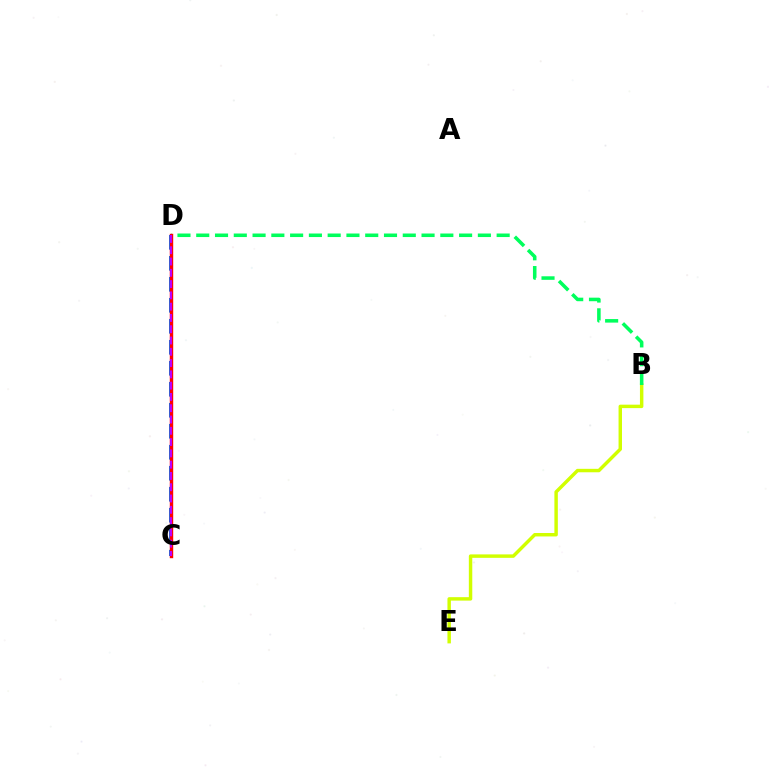{('C', 'D'): [{'color': '#0074ff', 'line_style': 'dashed', 'thickness': 2.85}, {'color': '#ff0000', 'line_style': 'solid', 'thickness': 2.45}, {'color': '#b900ff', 'line_style': 'dashed', 'thickness': 1.53}], ('B', 'E'): [{'color': '#d1ff00', 'line_style': 'solid', 'thickness': 2.48}], ('B', 'D'): [{'color': '#00ff5c', 'line_style': 'dashed', 'thickness': 2.55}]}